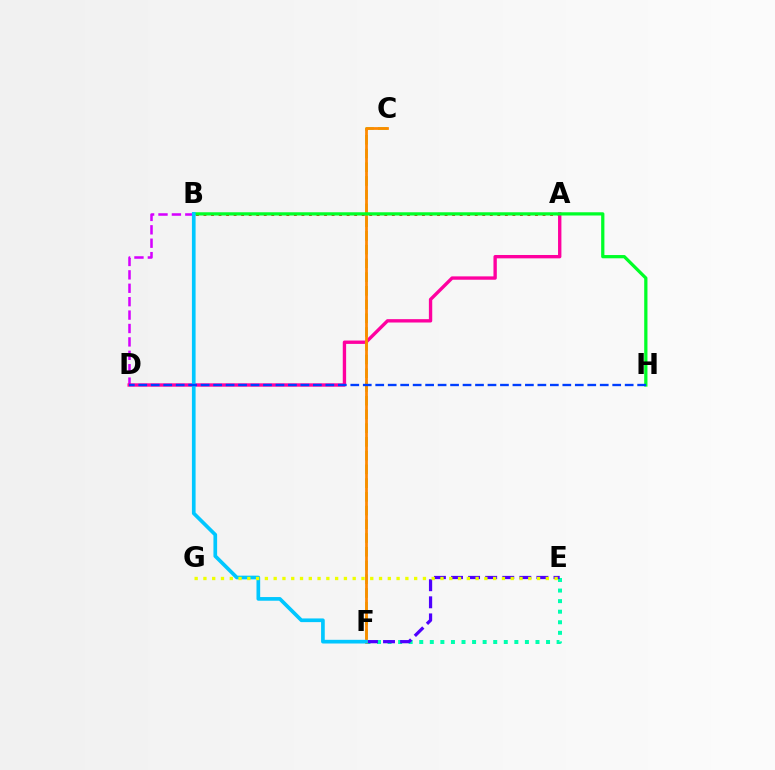{('B', 'D'): [{'color': '#d600ff', 'line_style': 'dashed', 'thickness': 1.82}], ('E', 'F'): [{'color': '#00ffaf', 'line_style': 'dotted', 'thickness': 2.87}, {'color': '#4f00ff', 'line_style': 'dashed', 'thickness': 2.32}], ('A', 'B'): [{'color': '#ff0000', 'line_style': 'dotted', 'thickness': 2.05}], ('A', 'D'): [{'color': '#ff00a0', 'line_style': 'solid', 'thickness': 2.42}], ('C', 'F'): [{'color': '#66ff00', 'line_style': 'dashed', 'thickness': 1.87}, {'color': '#ff8800', 'line_style': 'solid', 'thickness': 1.99}], ('B', 'H'): [{'color': '#00ff27', 'line_style': 'solid', 'thickness': 2.34}], ('B', 'F'): [{'color': '#00c7ff', 'line_style': 'solid', 'thickness': 2.65}], ('E', 'G'): [{'color': '#eeff00', 'line_style': 'dotted', 'thickness': 2.39}], ('D', 'H'): [{'color': '#003fff', 'line_style': 'dashed', 'thickness': 1.69}]}